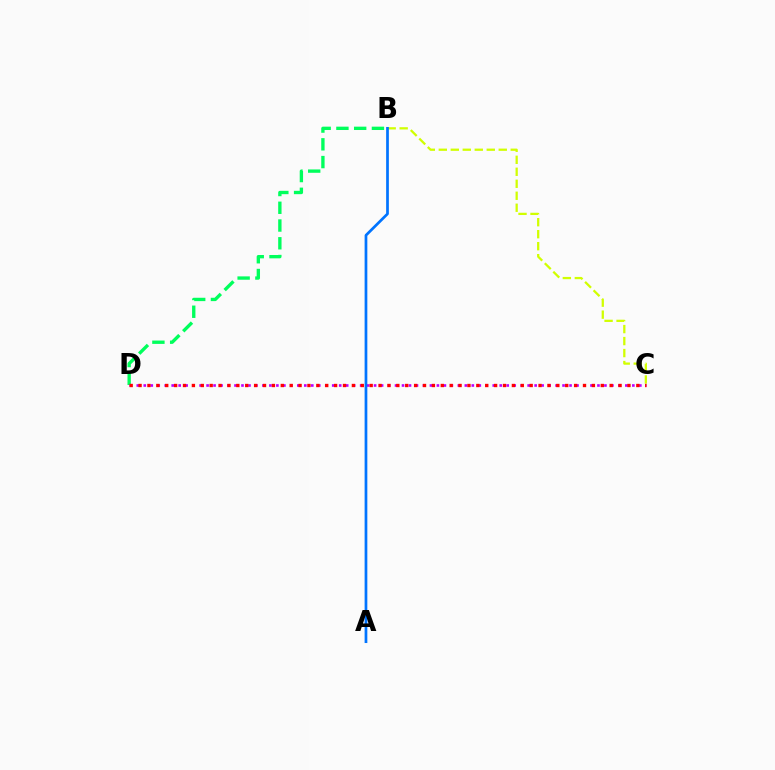{('B', 'D'): [{'color': '#00ff5c', 'line_style': 'dashed', 'thickness': 2.41}], ('C', 'D'): [{'color': '#b900ff', 'line_style': 'dotted', 'thickness': 1.9}, {'color': '#ff0000', 'line_style': 'dotted', 'thickness': 2.42}], ('B', 'C'): [{'color': '#d1ff00', 'line_style': 'dashed', 'thickness': 1.63}], ('A', 'B'): [{'color': '#0074ff', 'line_style': 'solid', 'thickness': 1.96}]}